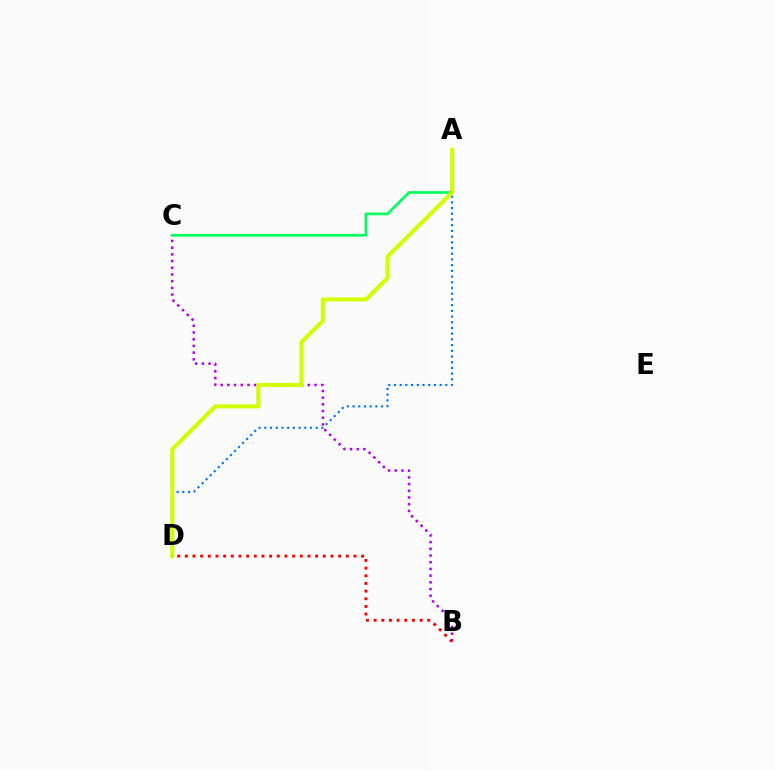{('B', 'C'): [{'color': '#b900ff', 'line_style': 'dotted', 'thickness': 1.82}], ('A', 'D'): [{'color': '#0074ff', 'line_style': 'dotted', 'thickness': 1.55}, {'color': '#d1ff00', 'line_style': 'solid', 'thickness': 2.92}], ('A', 'C'): [{'color': '#00ff5c', 'line_style': 'solid', 'thickness': 1.94}], ('B', 'D'): [{'color': '#ff0000', 'line_style': 'dotted', 'thickness': 2.08}]}